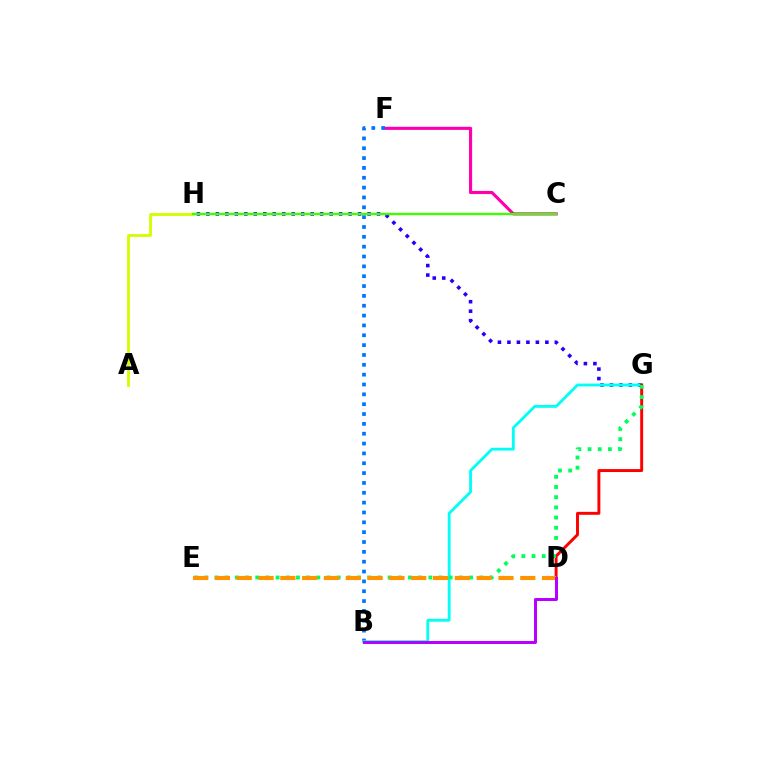{('G', 'H'): [{'color': '#2500ff', 'line_style': 'dotted', 'thickness': 2.58}], ('C', 'F'): [{'color': '#ff00ac', 'line_style': 'solid', 'thickness': 2.25}], ('B', 'F'): [{'color': '#0074ff', 'line_style': 'dotted', 'thickness': 2.67}], ('B', 'G'): [{'color': '#00fff6', 'line_style': 'solid', 'thickness': 2.04}], ('A', 'H'): [{'color': '#d1ff00', 'line_style': 'solid', 'thickness': 2.05}], ('D', 'G'): [{'color': '#ff0000', 'line_style': 'solid', 'thickness': 2.12}], ('E', 'G'): [{'color': '#00ff5c', 'line_style': 'dotted', 'thickness': 2.77}], ('D', 'E'): [{'color': '#ff9400', 'line_style': 'dashed', 'thickness': 2.96}], ('C', 'H'): [{'color': '#3dff00', 'line_style': 'solid', 'thickness': 1.69}], ('B', 'D'): [{'color': '#b900ff', 'line_style': 'solid', 'thickness': 2.17}]}